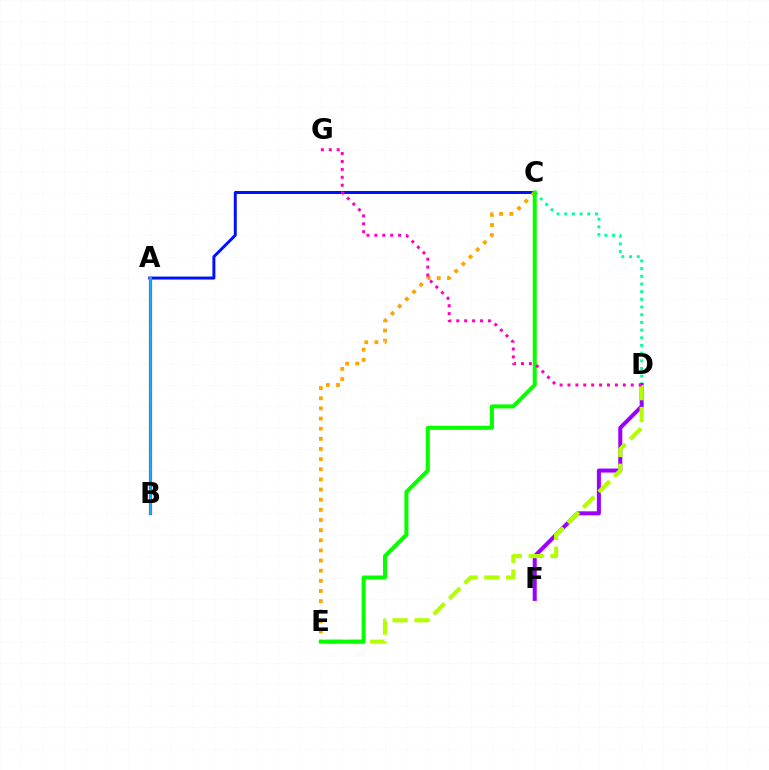{('C', 'D'): [{'color': '#00ff9d', 'line_style': 'dotted', 'thickness': 2.09}], ('D', 'F'): [{'color': '#9b00ff', 'line_style': 'solid', 'thickness': 2.89}], ('A', 'C'): [{'color': '#0010ff', 'line_style': 'solid', 'thickness': 2.14}], ('C', 'E'): [{'color': '#ffa500', 'line_style': 'dotted', 'thickness': 2.76}, {'color': '#08ff00', 'line_style': 'solid', 'thickness': 2.9}], ('D', 'E'): [{'color': '#b3ff00', 'line_style': 'dashed', 'thickness': 2.97}], ('A', 'B'): [{'color': '#ff0000', 'line_style': 'solid', 'thickness': 2.31}, {'color': '#00b5ff', 'line_style': 'solid', 'thickness': 1.88}], ('D', 'G'): [{'color': '#ff00bd', 'line_style': 'dotted', 'thickness': 2.15}]}